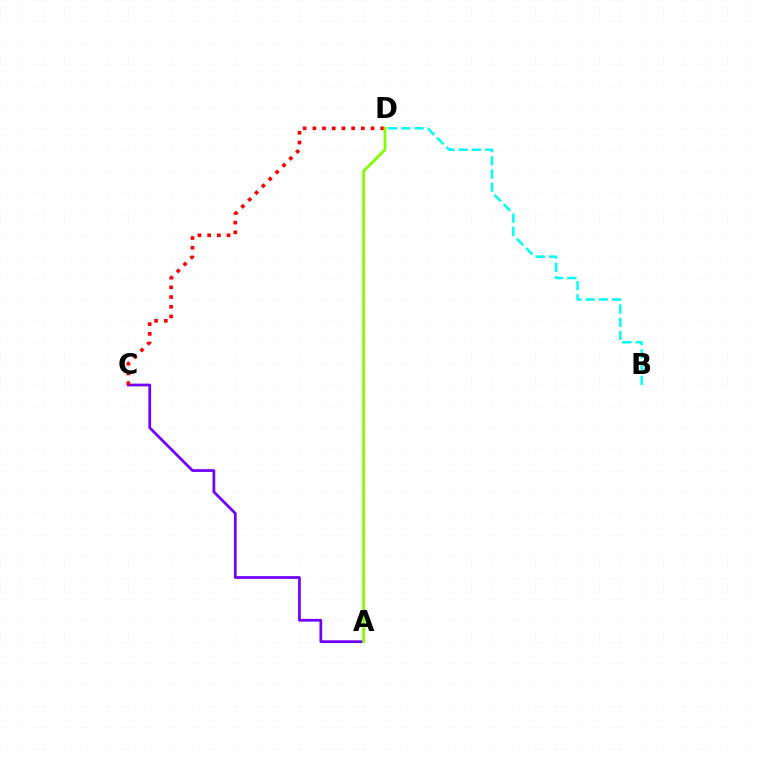{('A', 'C'): [{'color': '#7200ff', 'line_style': 'solid', 'thickness': 1.98}], ('C', 'D'): [{'color': '#ff0000', 'line_style': 'dotted', 'thickness': 2.63}], ('B', 'D'): [{'color': '#00fff6', 'line_style': 'dashed', 'thickness': 1.8}], ('A', 'D'): [{'color': '#84ff00', 'line_style': 'solid', 'thickness': 2.03}]}